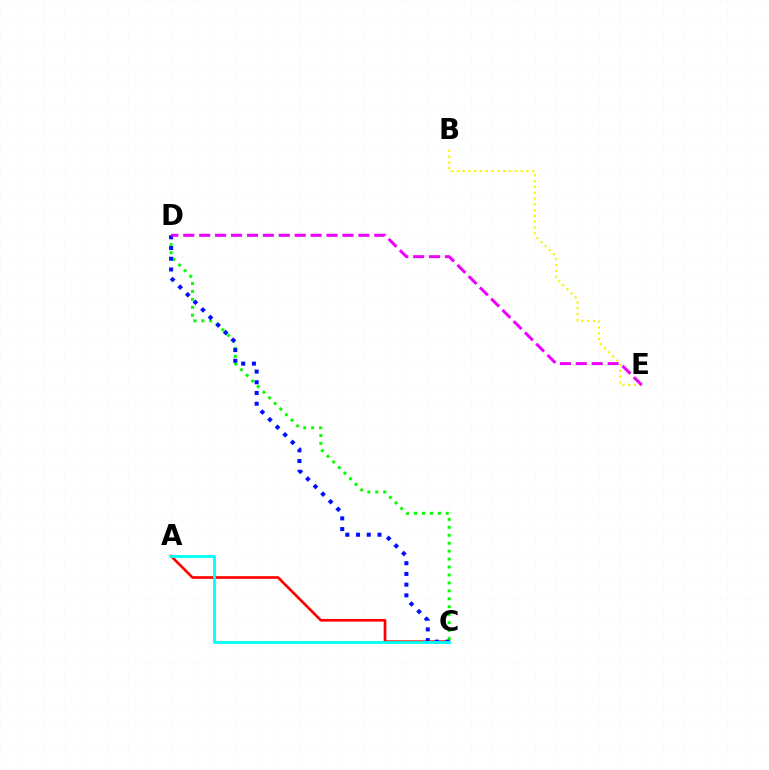{('B', 'E'): [{'color': '#fcf500', 'line_style': 'dotted', 'thickness': 1.57}], ('A', 'C'): [{'color': '#ff0000', 'line_style': 'solid', 'thickness': 1.92}, {'color': '#00fff6', 'line_style': 'solid', 'thickness': 2.02}], ('C', 'D'): [{'color': '#08ff00', 'line_style': 'dotted', 'thickness': 2.16}, {'color': '#0010ff', 'line_style': 'dotted', 'thickness': 2.91}], ('D', 'E'): [{'color': '#ee00ff', 'line_style': 'dashed', 'thickness': 2.16}]}